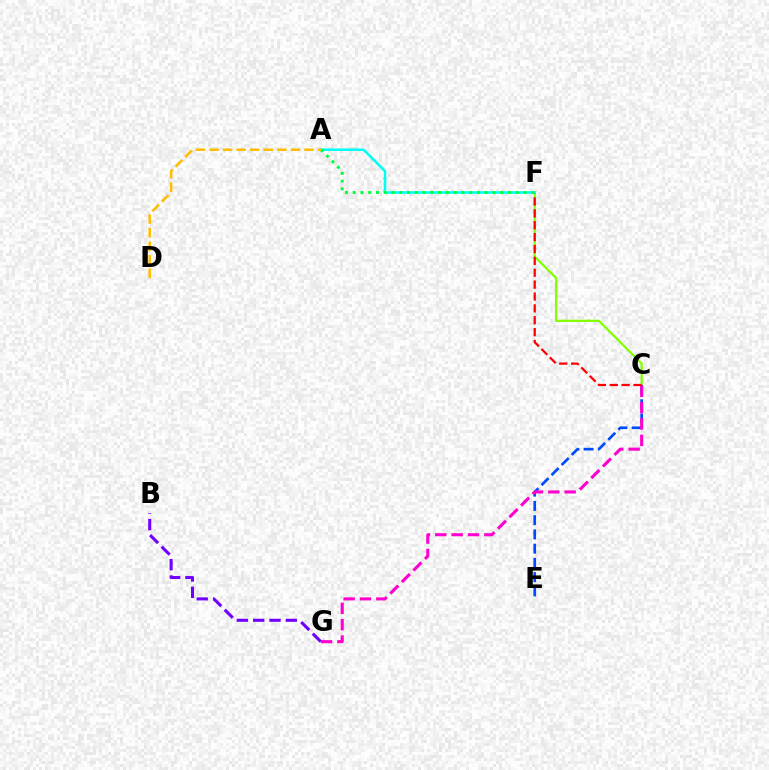{('B', 'G'): [{'color': '#7200ff', 'line_style': 'dashed', 'thickness': 2.22}], ('C', 'F'): [{'color': '#84ff00', 'line_style': 'solid', 'thickness': 1.63}, {'color': '#ff0000', 'line_style': 'dashed', 'thickness': 1.61}], ('C', 'E'): [{'color': '#004bff', 'line_style': 'dashed', 'thickness': 1.94}], ('A', 'F'): [{'color': '#00fff6', 'line_style': 'solid', 'thickness': 1.82}, {'color': '#00ff39', 'line_style': 'dotted', 'thickness': 2.11}], ('A', 'D'): [{'color': '#ffbd00', 'line_style': 'dashed', 'thickness': 1.84}], ('C', 'G'): [{'color': '#ff00cf', 'line_style': 'dashed', 'thickness': 2.22}]}